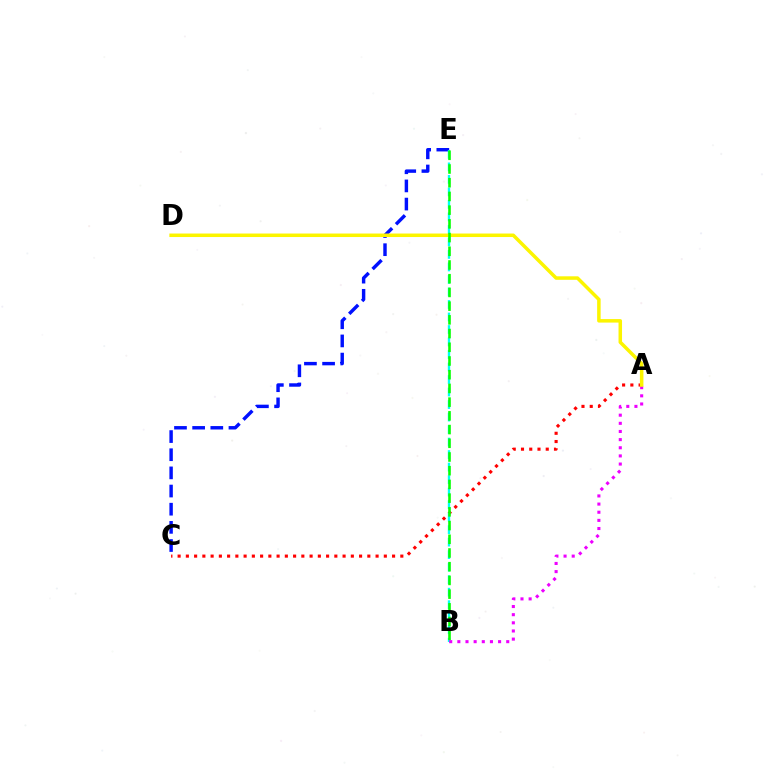{('C', 'E'): [{'color': '#0010ff', 'line_style': 'dashed', 'thickness': 2.47}], ('A', 'C'): [{'color': '#ff0000', 'line_style': 'dotted', 'thickness': 2.24}], ('B', 'E'): [{'color': '#00fff6', 'line_style': 'dashed', 'thickness': 1.7}, {'color': '#08ff00', 'line_style': 'dashed', 'thickness': 1.86}], ('A', 'B'): [{'color': '#ee00ff', 'line_style': 'dotted', 'thickness': 2.21}], ('A', 'D'): [{'color': '#fcf500', 'line_style': 'solid', 'thickness': 2.52}]}